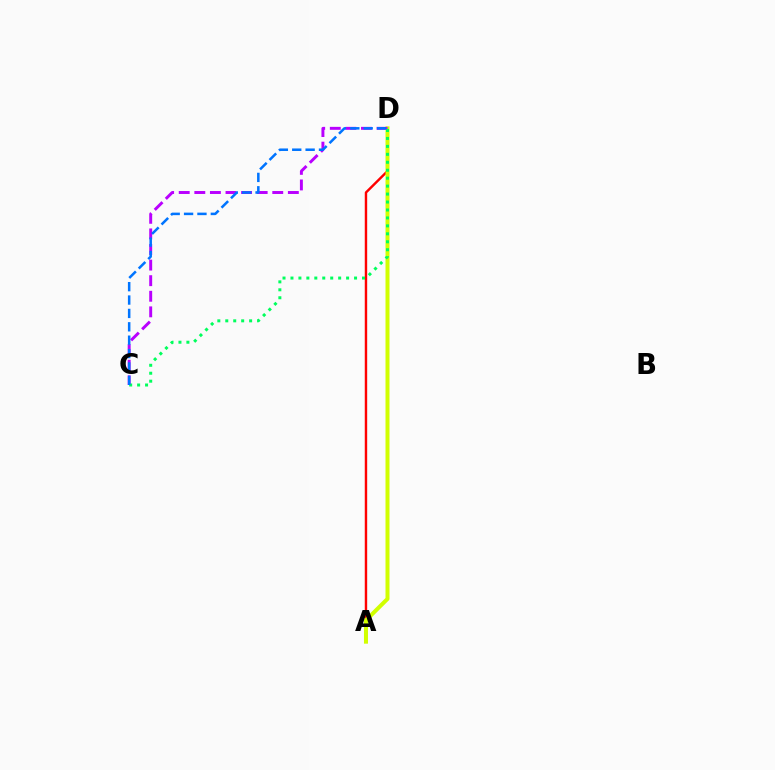{('A', 'D'): [{'color': '#ff0000', 'line_style': 'solid', 'thickness': 1.74}, {'color': '#d1ff00', 'line_style': 'solid', 'thickness': 2.88}], ('C', 'D'): [{'color': '#b900ff', 'line_style': 'dashed', 'thickness': 2.12}, {'color': '#00ff5c', 'line_style': 'dotted', 'thickness': 2.16}, {'color': '#0074ff', 'line_style': 'dashed', 'thickness': 1.82}]}